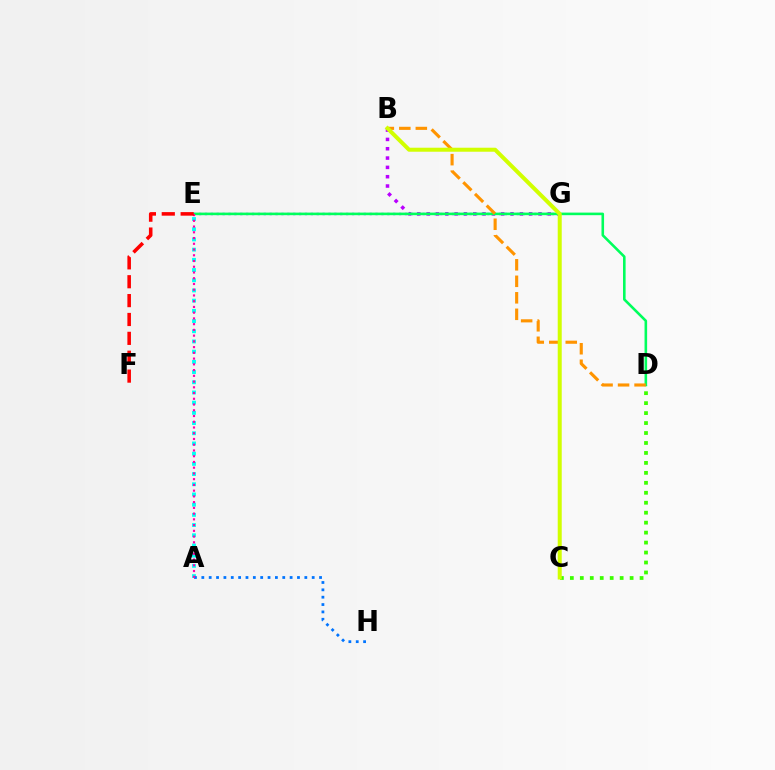{('B', 'G'): [{'color': '#b900ff', 'line_style': 'dotted', 'thickness': 2.53}], ('E', 'G'): [{'color': '#2500ff', 'line_style': 'dotted', 'thickness': 1.6}], ('D', 'E'): [{'color': '#00ff5c', 'line_style': 'solid', 'thickness': 1.86}], ('B', 'D'): [{'color': '#ff9400', 'line_style': 'dashed', 'thickness': 2.24}], ('A', 'E'): [{'color': '#00fff6', 'line_style': 'dotted', 'thickness': 2.77}, {'color': '#ff00ac', 'line_style': 'dotted', 'thickness': 1.56}], ('A', 'H'): [{'color': '#0074ff', 'line_style': 'dotted', 'thickness': 2.0}], ('E', 'F'): [{'color': '#ff0000', 'line_style': 'dashed', 'thickness': 2.56}], ('C', 'D'): [{'color': '#3dff00', 'line_style': 'dotted', 'thickness': 2.71}], ('B', 'C'): [{'color': '#d1ff00', 'line_style': 'solid', 'thickness': 2.89}]}